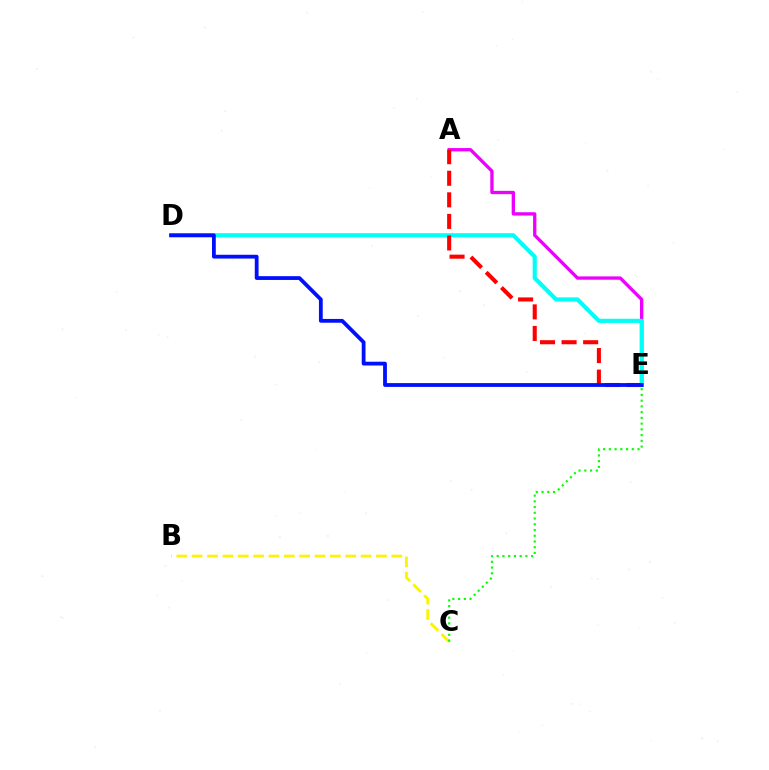{('B', 'C'): [{'color': '#fcf500', 'line_style': 'dashed', 'thickness': 2.09}], ('A', 'E'): [{'color': '#ee00ff', 'line_style': 'solid', 'thickness': 2.39}, {'color': '#ff0000', 'line_style': 'dashed', 'thickness': 2.93}], ('D', 'E'): [{'color': '#00fff6', 'line_style': 'solid', 'thickness': 2.98}, {'color': '#0010ff', 'line_style': 'solid', 'thickness': 2.73}], ('C', 'E'): [{'color': '#08ff00', 'line_style': 'dotted', 'thickness': 1.56}]}